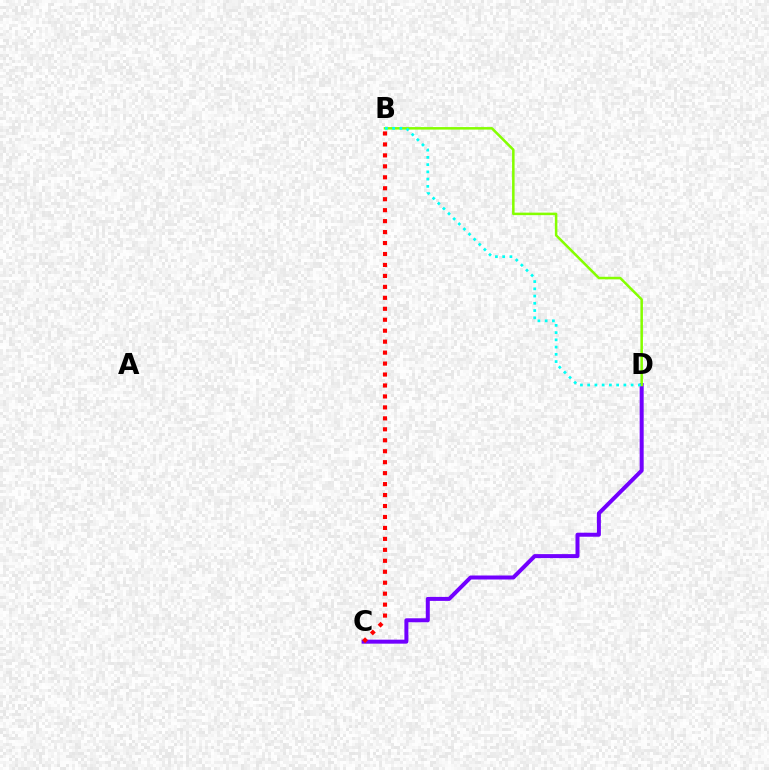{('C', 'D'): [{'color': '#7200ff', 'line_style': 'solid', 'thickness': 2.88}], ('B', 'C'): [{'color': '#ff0000', 'line_style': 'dotted', 'thickness': 2.98}], ('B', 'D'): [{'color': '#84ff00', 'line_style': 'solid', 'thickness': 1.82}, {'color': '#00fff6', 'line_style': 'dotted', 'thickness': 1.97}]}